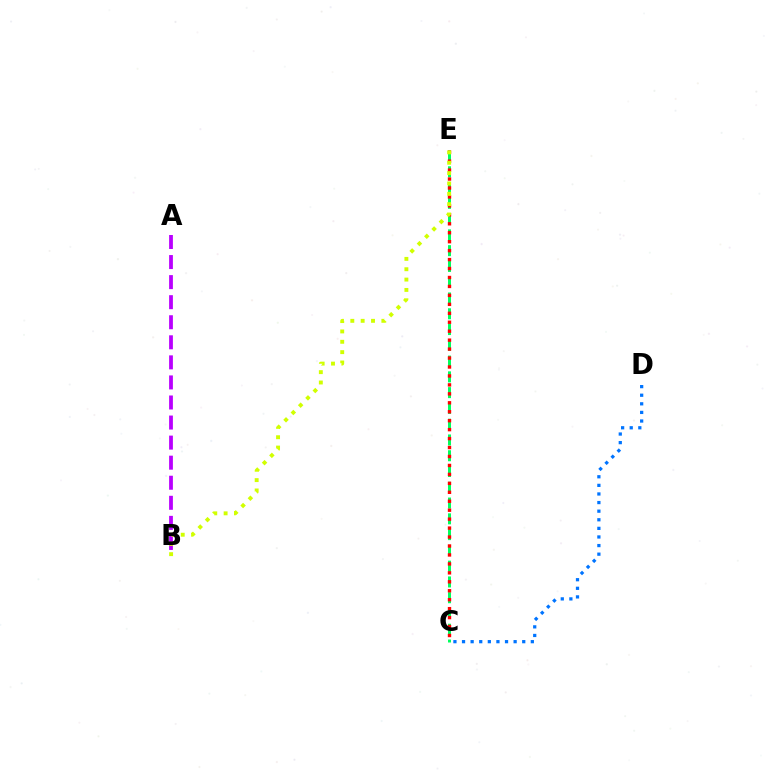{('A', 'B'): [{'color': '#b900ff', 'line_style': 'dashed', 'thickness': 2.73}], ('C', 'E'): [{'color': '#00ff5c', 'line_style': 'dashed', 'thickness': 2.14}, {'color': '#ff0000', 'line_style': 'dotted', 'thickness': 2.43}], ('C', 'D'): [{'color': '#0074ff', 'line_style': 'dotted', 'thickness': 2.34}], ('B', 'E'): [{'color': '#d1ff00', 'line_style': 'dotted', 'thickness': 2.81}]}